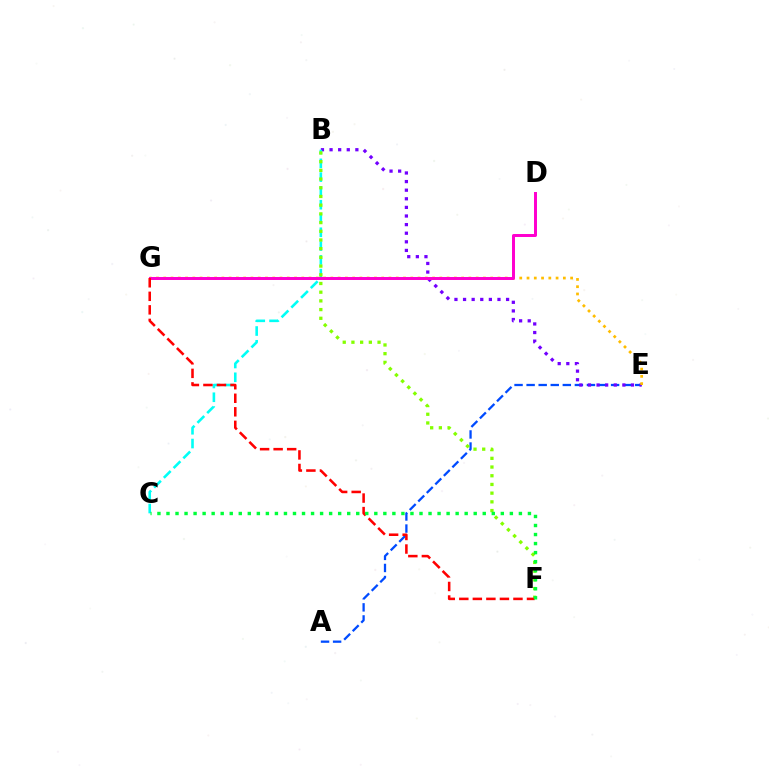{('A', 'E'): [{'color': '#004bff', 'line_style': 'dashed', 'thickness': 1.64}], ('B', 'E'): [{'color': '#7200ff', 'line_style': 'dotted', 'thickness': 2.34}], ('B', 'C'): [{'color': '#00fff6', 'line_style': 'dashed', 'thickness': 1.87}], ('E', 'G'): [{'color': '#ffbd00', 'line_style': 'dotted', 'thickness': 1.97}], ('D', 'G'): [{'color': '#ff00cf', 'line_style': 'solid', 'thickness': 2.14}], ('B', 'F'): [{'color': '#84ff00', 'line_style': 'dotted', 'thickness': 2.36}], ('F', 'G'): [{'color': '#ff0000', 'line_style': 'dashed', 'thickness': 1.84}], ('C', 'F'): [{'color': '#00ff39', 'line_style': 'dotted', 'thickness': 2.46}]}